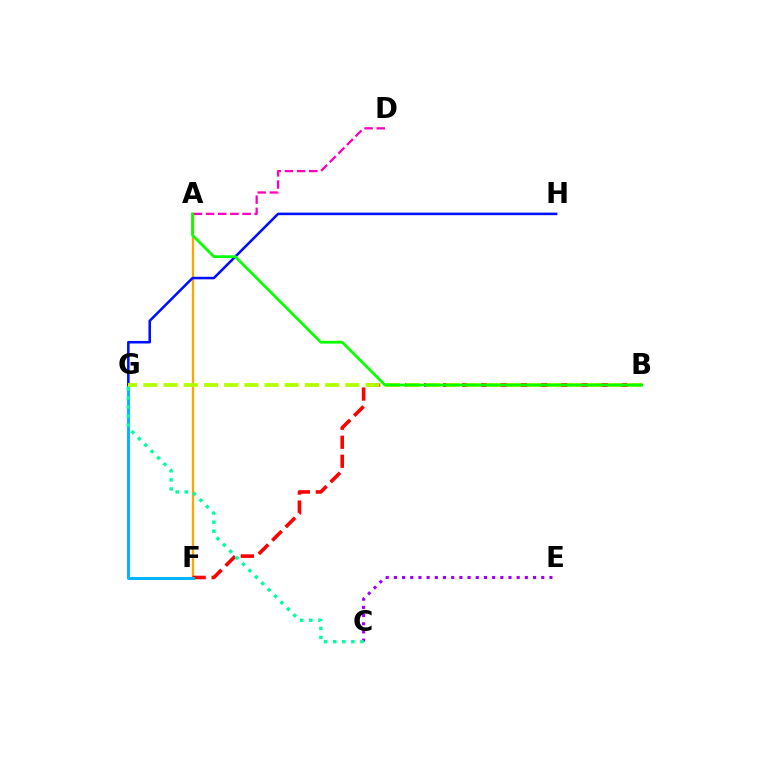{('A', 'F'): [{'color': '#ffa500', 'line_style': 'solid', 'thickness': 1.65}], ('B', 'F'): [{'color': '#ff0000', 'line_style': 'dashed', 'thickness': 2.58}], ('F', 'G'): [{'color': '#00b5ff', 'line_style': 'solid', 'thickness': 2.12}], ('G', 'H'): [{'color': '#0010ff', 'line_style': 'solid', 'thickness': 1.84}], ('A', 'D'): [{'color': '#ff00bd', 'line_style': 'dashed', 'thickness': 1.65}], ('B', 'G'): [{'color': '#b3ff00', 'line_style': 'dashed', 'thickness': 2.74}], ('A', 'B'): [{'color': '#08ff00', 'line_style': 'solid', 'thickness': 1.99}], ('C', 'E'): [{'color': '#9b00ff', 'line_style': 'dotted', 'thickness': 2.22}], ('C', 'G'): [{'color': '#00ff9d', 'line_style': 'dotted', 'thickness': 2.46}]}